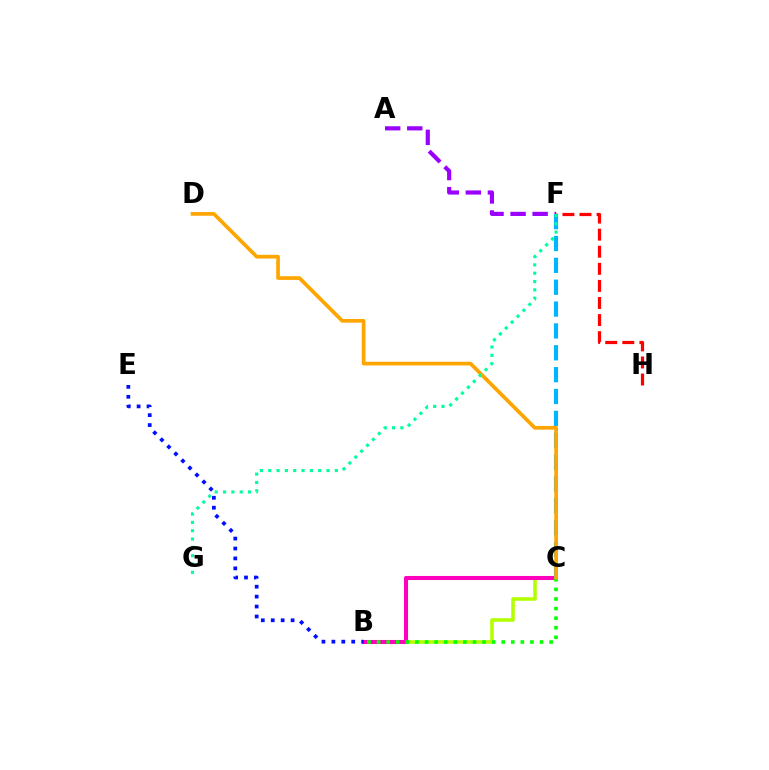{('A', 'F'): [{'color': '#9b00ff', 'line_style': 'dashed', 'thickness': 3.0}], ('B', 'C'): [{'color': '#b3ff00', 'line_style': 'solid', 'thickness': 2.57}, {'color': '#ff00bd', 'line_style': 'solid', 'thickness': 2.93}, {'color': '#08ff00', 'line_style': 'dotted', 'thickness': 2.6}], ('C', 'F'): [{'color': '#00b5ff', 'line_style': 'dashed', 'thickness': 2.97}], ('F', 'H'): [{'color': '#ff0000', 'line_style': 'dashed', 'thickness': 2.32}], ('C', 'D'): [{'color': '#ffa500', 'line_style': 'solid', 'thickness': 2.66}], ('B', 'E'): [{'color': '#0010ff', 'line_style': 'dotted', 'thickness': 2.7}], ('F', 'G'): [{'color': '#00ff9d', 'line_style': 'dotted', 'thickness': 2.26}]}